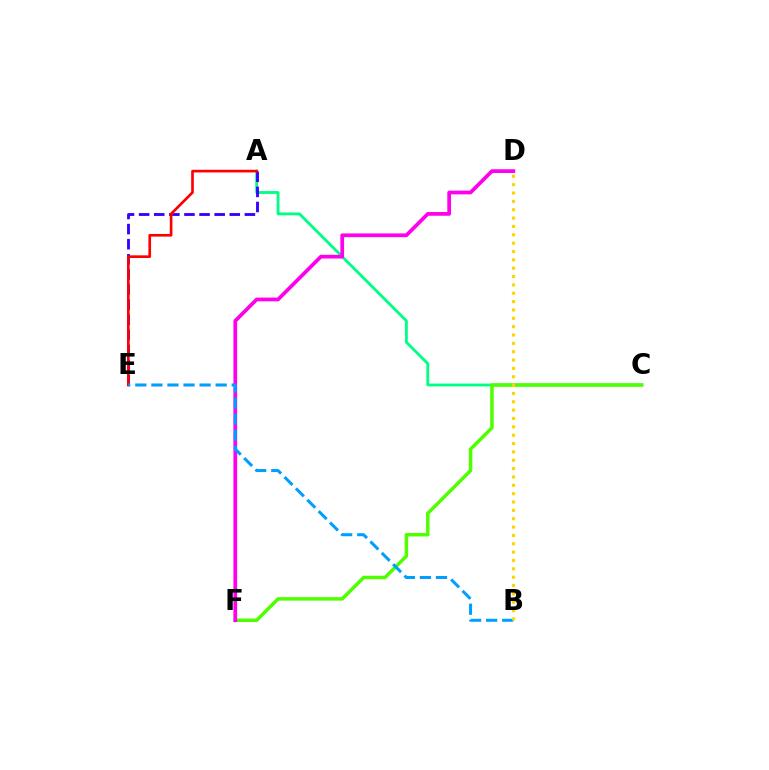{('A', 'C'): [{'color': '#00ff86', 'line_style': 'solid', 'thickness': 2.05}], ('A', 'E'): [{'color': '#3700ff', 'line_style': 'dashed', 'thickness': 2.05}, {'color': '#ff0000', 'line_style': 'solid', 'thickness': 1.92}], ('C', 'F'): [{'color': '#4fff00', 'line_style': 'solid', 'thickness': 2.52}], ('D', 'F'): [{'color': '#ff00ed', 'line_style': 'solid', 'thickness': 2.69}], ('B', 'E'): [{'color': '#009eff', 'line_style': 'dashed', 'thickness': 2.18}], ('B', 'D'): [{'color': '#ffd500', 'line_style': 'dotted', 'thickness': 2.27}]}